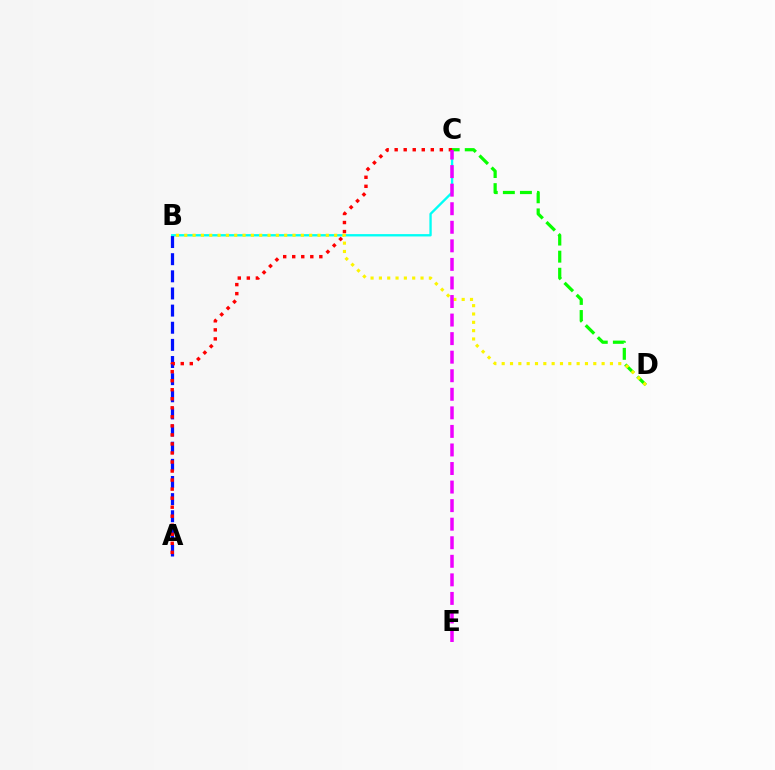{('B', 'C'): [{'color': '#00fff6', 'line_style': 'solid', 'thickness': 1.69}], ('C', 'D'): [{'color': '#08ff00', 'line_style': 'dashed', 'thickness': 2.32}], ('A', 'B'): [{'color': '#0010ff', 'line_style': 'dashed', 'thickness': 2.33}], ('A', 'C'): [{'color': '#ff0000', 'line_style': 'dotted', 'thickness': 2.45}], ('B', 'D'): [{'color': '#fcf500', 'line_style': 'dotted', 'thickness': 2.26}], ('C', 'E'): [{'color': '#ee00ff', 'line_style': 'dashed', 'thickness': 2.52}]}